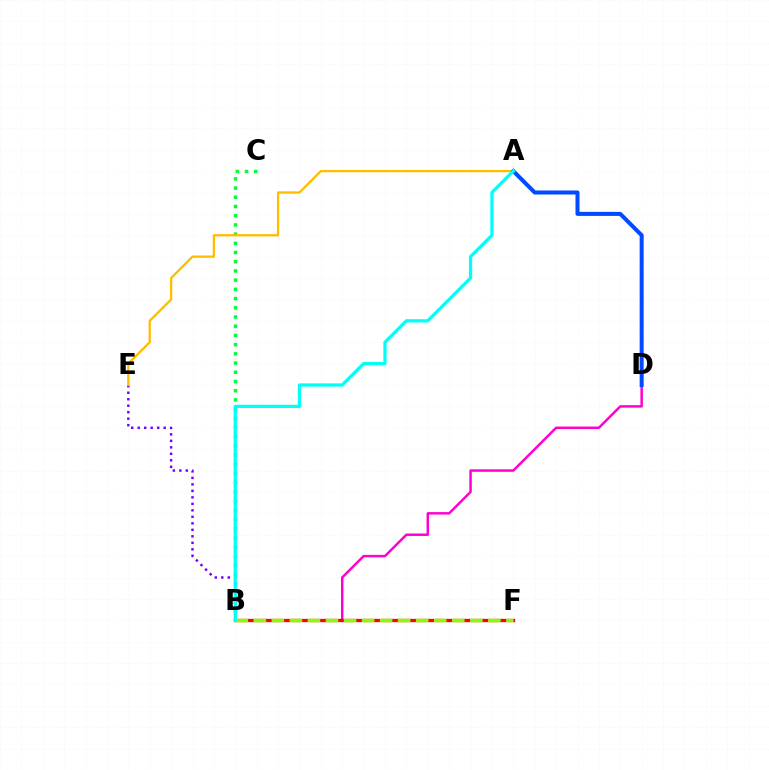{('B', 'E'): [{'color': '#7200ff', 'line_style': 'dotted', 'thickness': 1.76}], ('B', 'C'): [{'color': '#00ff39', 'line_style': 'dotted', 'thickness': 2.5}], ('A', 'E'): [{'color': '#ffbd00', 'line_style': 'solid', 'thickness': 1.66}], ('B', 'D'): [{'color': '#ff00cf', 'line_style': 'solid', 'thickness': 1.78}], ('B', 'F'): [{'color': '#ff0000', 'line_style': 'solid', 'thickness': 2.39}, {'color': '#84ff00', 'line_style': 'dashed', 'thickness': 2.45}], ('A', 'D'): [{'color': '#004bff', 'line_style': 'solid', 'thickness': 2.9}], ('A', 'B'): [{'color': '#00fff6', 'line_style': 'solid', 'thickness': 2.35}]}